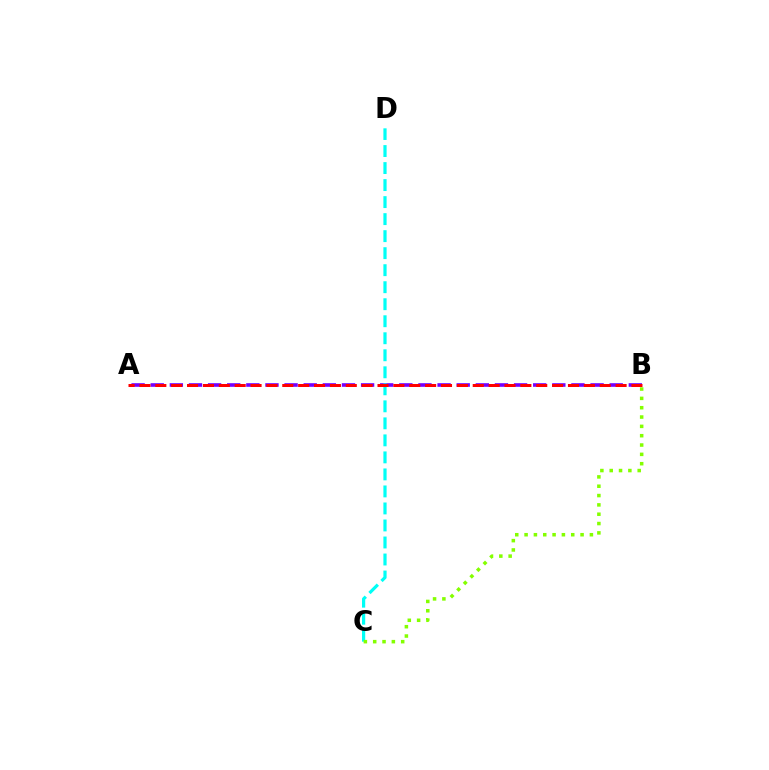{('A', 'B'): [{'color': '#7200ff', 'line_style': 'dashed', 'thickness': 2.6}, {'color': '#ff0000', 'line_style': 'dashed', 'thickness': 2.16}], ('C', 'D'): [{'color': '#00fff6', 'line_style': 'dashed', 'thickness': 2.31}], ('B', 'C'): [{'color': '#84ff00', 'line_style': 'dotted', 'thickness': 2.54}]}